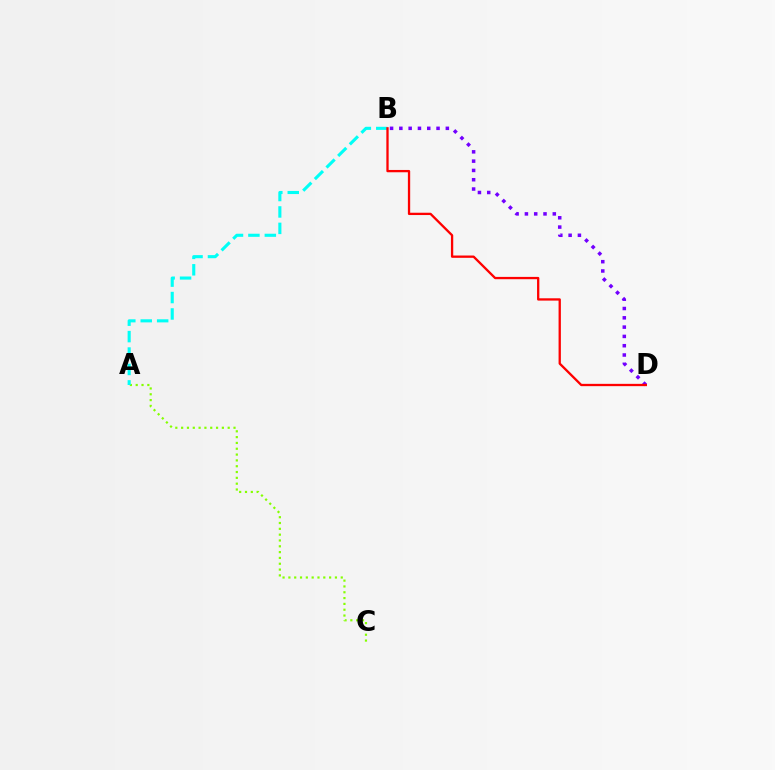{('A', 'C'): [{'color': '#84ff00', 'line_style': 'dotted', 'thickness': 1.58}], ('A', 'B'): [{'color': '#00fff6', 'line_style': 'dashed', 'thickness': 2.23}], ('B', 'D'): [{'color': '#7200ff', 'line_style': 'dotted', 'thickness': 2.53}, {'color': '#ff0000', 'line_style': 'solid', 'thickness': 1.66}]}